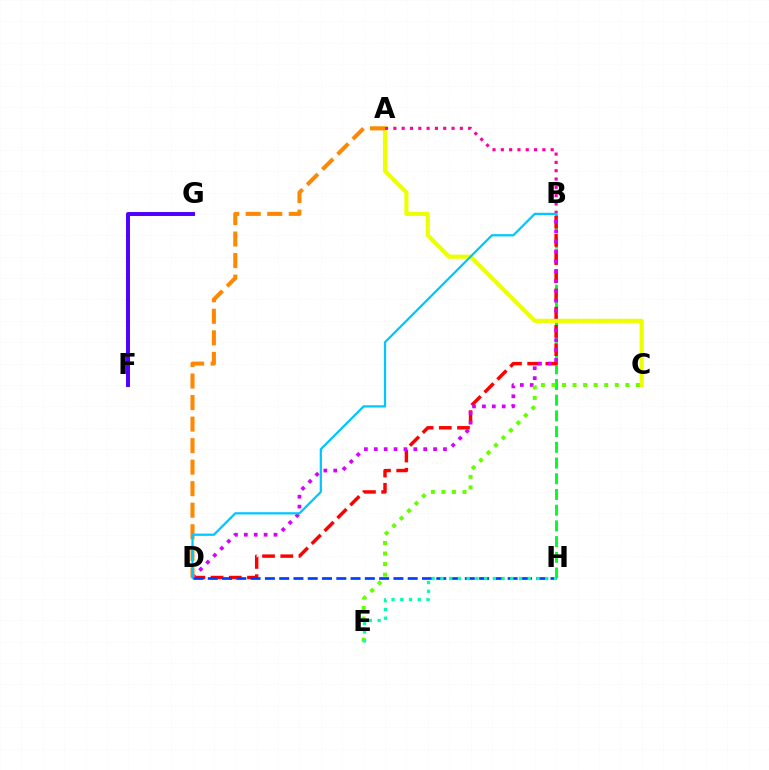{('F', 'G'): [{'color': '#4f00ff', 'line_style': 'solid', 'thickness': 2.85}], ('B', 'H'): [{'color': '#00ff27', 'line_style': 'dashed', 'thickness': 2.13}], ('B', 'D'): [{'color': '#ff0000', 'line_style': 'dashed', 'thickness': 2.47}, {'color': '#d600ff', 'line_style': 'dotted', 'thickness': 2.69}, {'color': '#00c7ff', 'line_style': 'solid', 'thickness': 1.62}], ('A', 'C'): [{'color': '#eeff00', 'line_style': 'solid', 'thickness': 2.97}], ('D', 'H'): [{'color': '#003fff', 'line_style': 'dashed', 'thickness': 1.94}], ('C', 'E'): [{'color': '#66ff00', 'line_style': 'dotted', 'thickness': 2.87}], ('A', 'D'): [{'color': '#ff8800', 'line_style': 'dashed', 'thickness': 2.93}], ('E', 'H'): [{'color': '#00ffaf', 'line_style': 'dotted', 'thickness': 2.37}], ('A', 'B'): [{'color': '#ff00a0', 'line_style': 'dotted', 'thickness': 2.26}]}